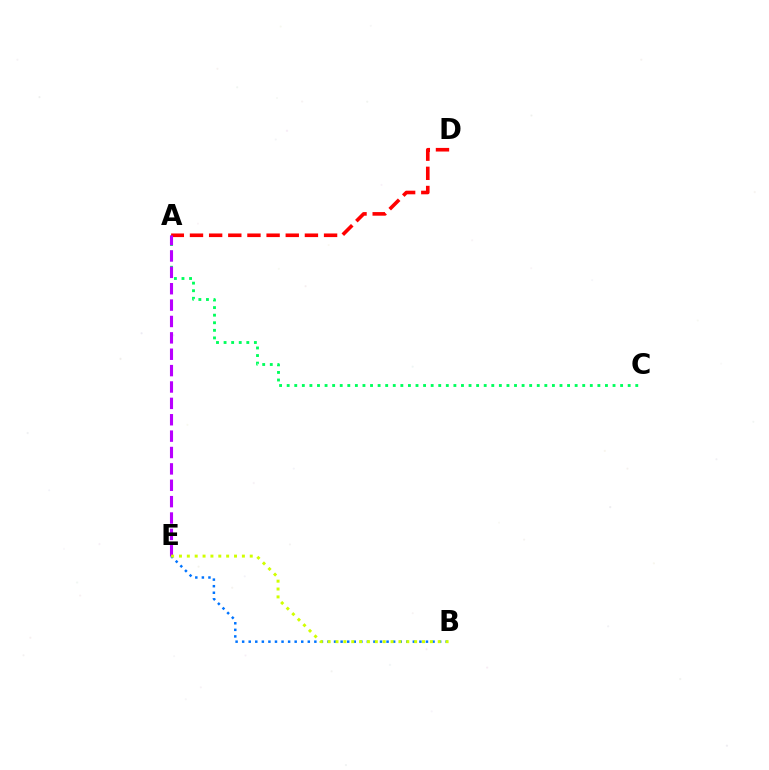{('B', 'E'): [{'color': '#0074ff', 'line_style': 'dotted', 'thickness': 1.78}, {'color': '#d1ff00', 'line_style': 'dotted', 'thickness': 2.14}], ('A', 'C'): [{'color': '#00ff5c', 'line_style': 'dotted', 'thickness': 2.06}], ('A', 'D'): [{'color': '#ff0000', 'line_style': 'dashed', 'thickness': 2.6}], ('A', 'E'): [{'color': '#b900ff', 'line_style': 'dashed', 'thickness': 2.23}]}